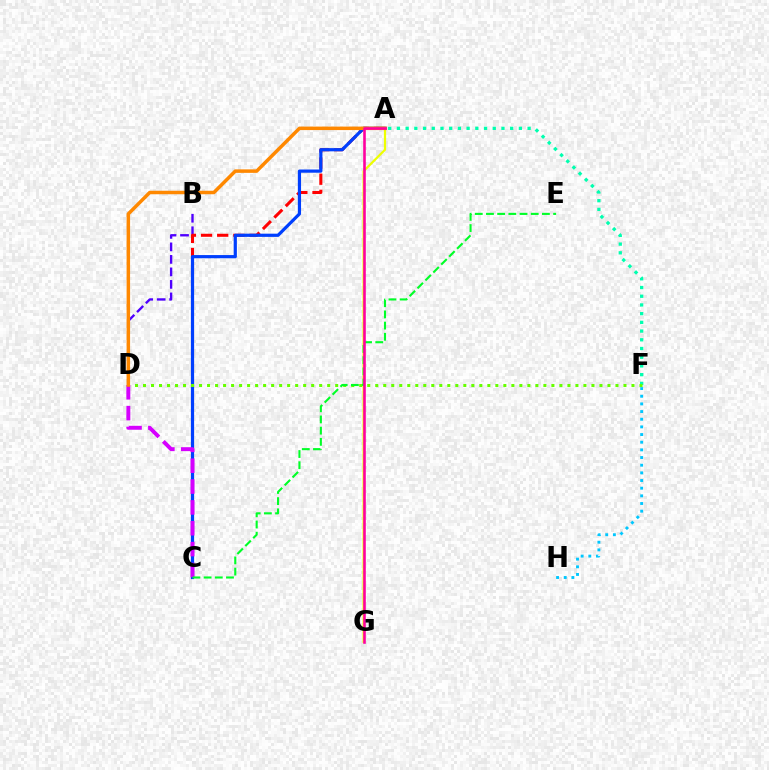{('B', 'D'): [{'color': '#4f00ff', 'line_style': 'dashed', 'thickness': 1.7}], ('F', 'H'): [{'color': '#00c7ff', 'line_style': 'dotted', 'thickness': 2.08}], ('A', 'C'): [{'color': '#ff0000', 'line_style': 'dashed', 'thickness': 2.19}, {'color': '#003fff', 'line_style': 'solid', 'thickness': 2.31}], ('A', 'F'): [{'color': '#00ffaf', 'line_style': 'dotted', 'thickness': 2.37}], ('D', 'F'): [{'color': '#66ff00', 'line_style': 'dotted', 'thickness': 2.18}], ('A', 'G'): [{'color': '#eeff00', 'line_style': 'solid', 'thickness': 1.59}, {'color': '#ff00a0', 'line_style': 'solid', 'thickness': 1.88}], ('C', 'D'): [{'color': '#d600ff', 'line_style': 'dashed', 'thickness': 2.83}], ('C', 'E'): [{'color': '#00ff27', 'line_style': 'dashed', 'thickness': 1.52}], ('A', 'D'): [{'color': '#ff8800', 'line_style': 'solid', 'thickness': 2.51}]}